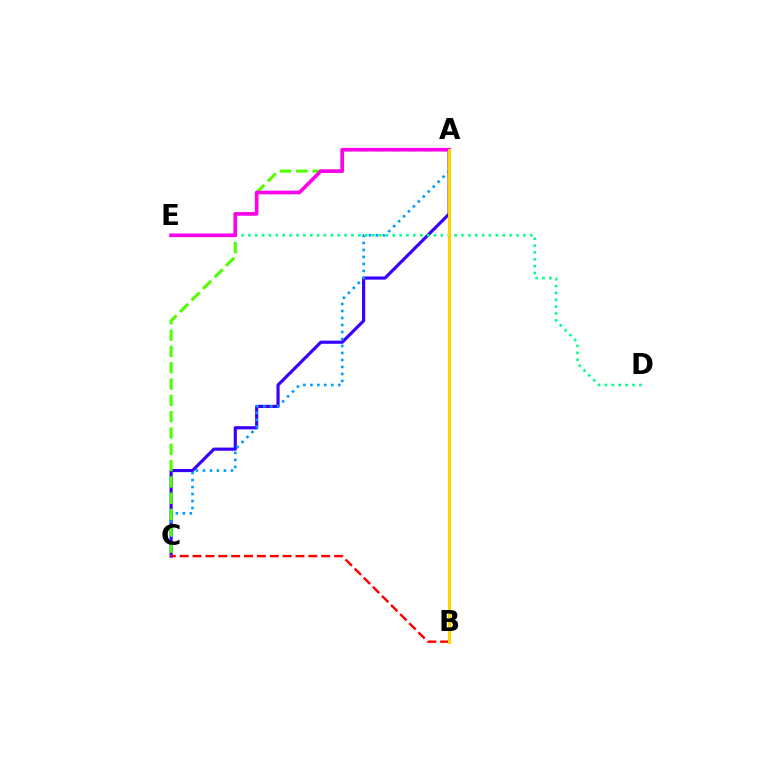{('A', 'C'): [{'color': '#3700ff', 'line_style': 'solid', 'thickness': 2.27}, {'color': '#009eff', 'line_style': 'dotted', 'thickness': 1.9}, {'color': '#4fff00', 'line_style': 'dashed', 'thickness': 2.22}], ('D', 'E'): [{'color': '#00ff86', 'line_style': 'dotted', 'thickness': 1.87}], ('B', 'C'): [{'color': '#ff0000', 'line_style': 'dashed', 'thickness': 1.75}], ('A', 'E'): [{'color': '#ff00ed', 'line_style': 'solid', 'thickness': 2.62}], ('A', 'B'): [{'color': '#ffd500', 'line_style': 'solid', 'thickness': 2.21}]}